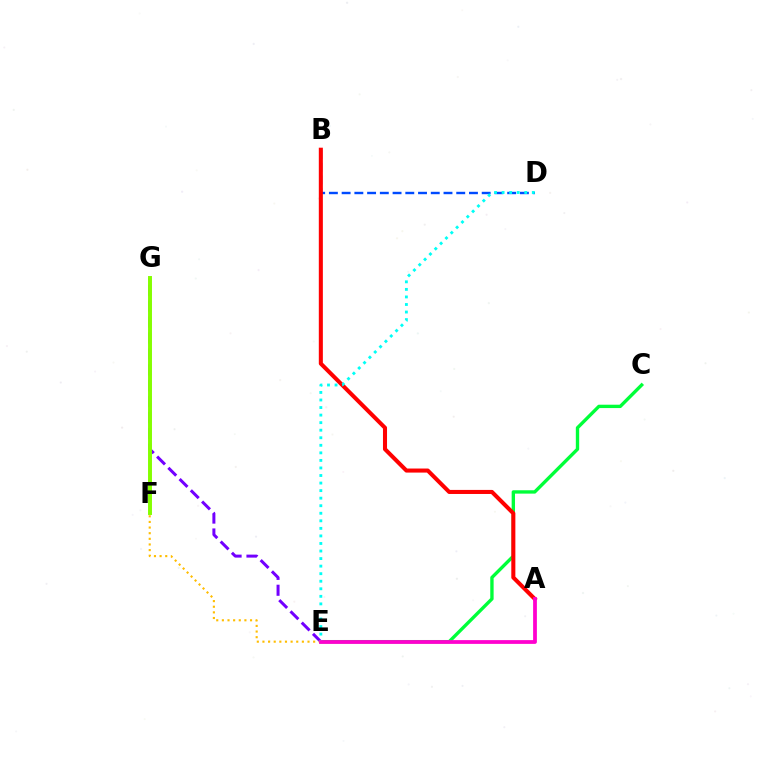{('E', 'G'): [{'color': '#7200ff', 'line_style': 'dashed', 'thickness': 2.16}], ('B', 'D'): [{'color': '#004bff', 'line_style': 'dashed', 'thickness': 1.73}], ('F', 'G'): [{'color': '#84ff00', 'line_style': 'solid', 'thickness': 2.83}], ('C', 'E'): [{'color': '#00ff39', 'line_style': 'solid', 'thickness': 2.42}], ('E', 'F'): [{'color': '#ffbd00', 'line_style': 'dotted', 'thickness': 1.53}], ('A', 'B'): [{'color': '#ff0000', 'line_style': 'solid', 'thickness': 2.92}], ('D', 'E'): [{'color': '#00fff6', 'line_style': 'dotted', 'thickness': 2.05}], ('A', 'E'): [{'color': '#ff00cf', 'line_style': 'solid', 'thickness': 2.71}]}